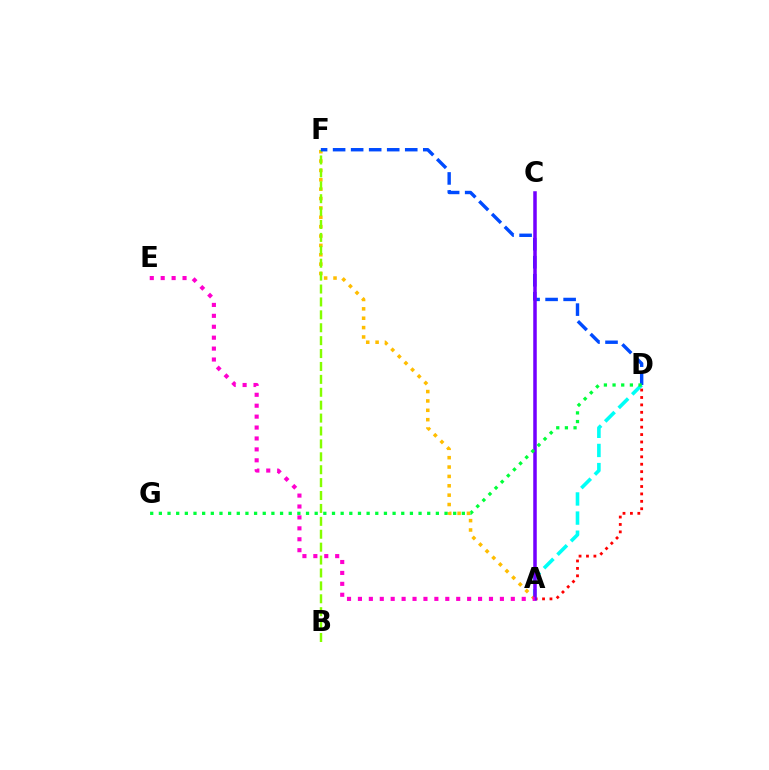{('A', 'D'): [{'color': '#00fff6', 'line_style': 'dashed', 'thickness': 2.6}, {'color': '#ff0000', 'line_style': 'dotted', 'thickness': 2.02}], ('A', 'F'): [{'color': '#ffbd00', 'line_style': 'dotted', 'thickness': 2.55}], ('B', 'F'): [{'color': '#84ff00', 'line_style': 'dashed', 'thickness': 1.75}], ('D', 'F'): [{'color': '#004bff', 'line_style': 'dashed', 'thickness': 2.45}], ('A', 'C'): [{'color': '#7200ff', 'line_style': 'solid', 'thickness': 2.53}], ('D', 'G'): [{'color': '#00ff39', 'line_style': 'dotted', 'thickness': 2.35}], ('A', 'E'): [{'color': '#ff00cf', 'line_style': 'dotted', 'thickness': 2.97}]}